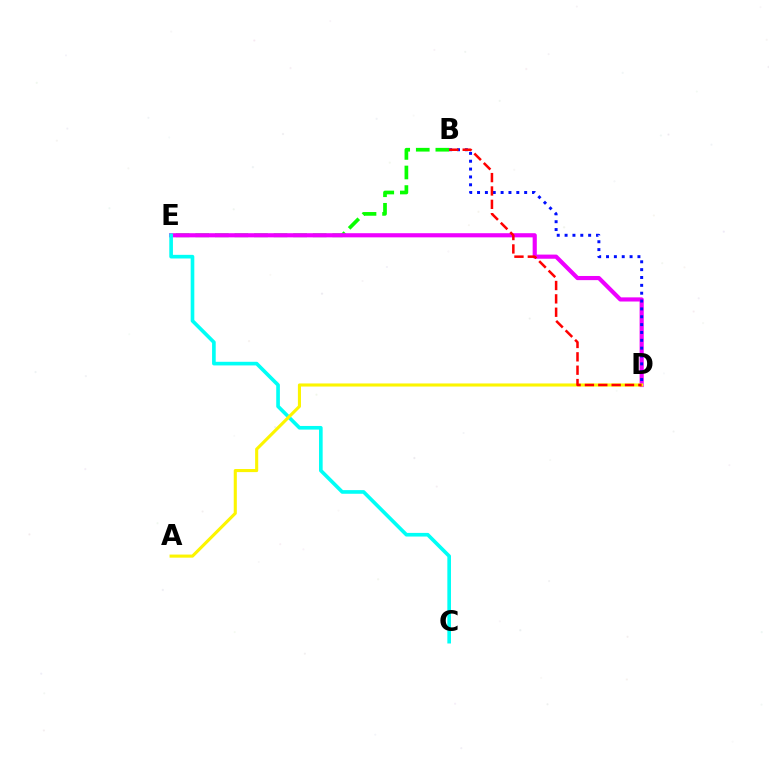{('B', 'E'): [{'color': '#08ff00', 'line_style': 'dashed', 'thickness': 2.66}], ('D', 'E'): [{'color': '#ee00ff', 'line_style': 'solid', 'thickness': 2.99}], ('B', 'D'): [{'color': '#0010ff', 'line_style': 'dotted', 'thickness': 2.13}, {'color': '#ff0000', 'line_style': 'dashed', 'thickness': 1.82}], ('C', 'E'): [{'color': '#00fff6', 'line_style': 'solid', 'thickness': 2.62}], ('A', 'D'): [{'color': '#fcf500', 'line_style': 'solid', 'thickness': 2.23}]}